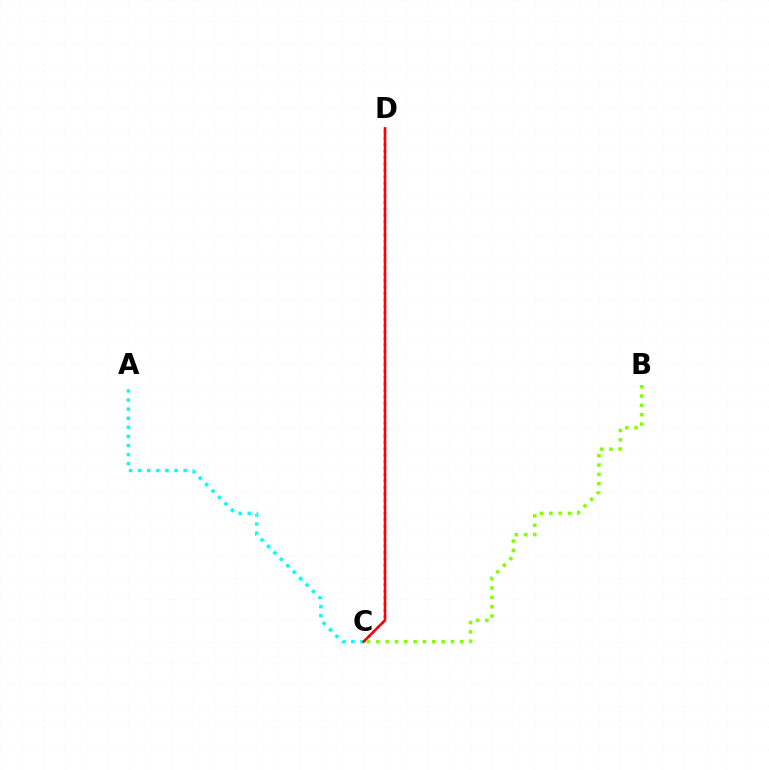{('C', 'D'): [{'color': '#7200ff', 'line_style': 'dotted', 'thickness': 1.76}, {'color': '#ff0000', 'line_style': 'solid', 'thickness': 1.84}], ('A', 'C'): [{'color': '#00fff6', 'line_style': 'dotted', 'thickness': 2.47}], ('B', 'C'): [{'color': '#84ff00', 'line_style': 'dotted', 'thickness': 2.53}]}